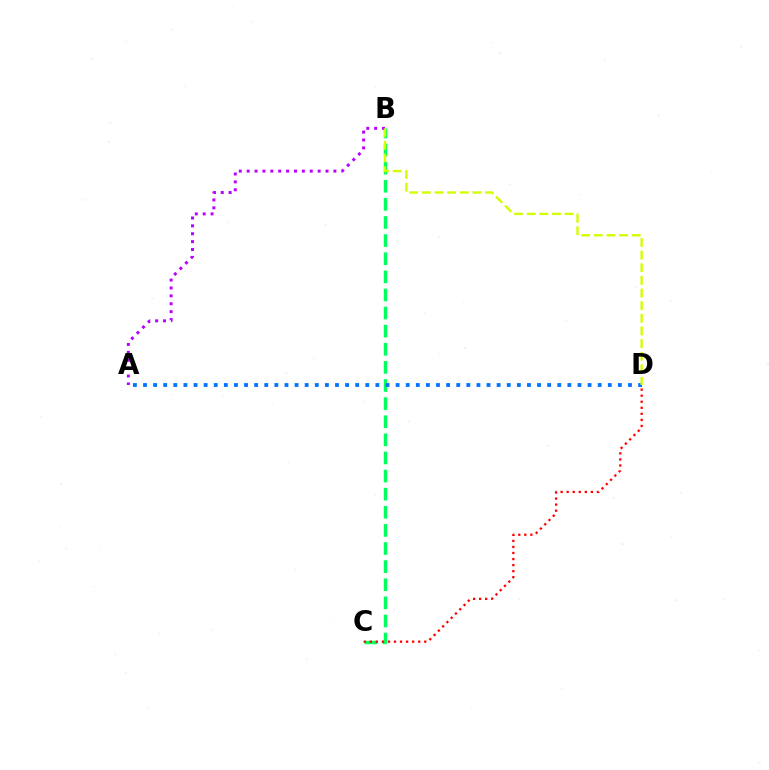{('B', 'C'): [{'color': '#00ff5c', 'line_style': 'dashed', 'thickness': 2.46}], ('A', 'B'): [{'color': '#b900ff', 'line_style': 'dotted', 'thickness': 2.14}], ('C', 'D'): [{'color': '#ff0000', 'line_style': 'dotted', 'thickness': 1.64}], ('A', 'D'): [{'color': '#0074ff', 'line_style': 'dotted', 'thickness': 2.75}], ('B', 'D'): [{'color': '#d1ff00', 'line_style': 'dashed', 'thickness': 1.72}]}